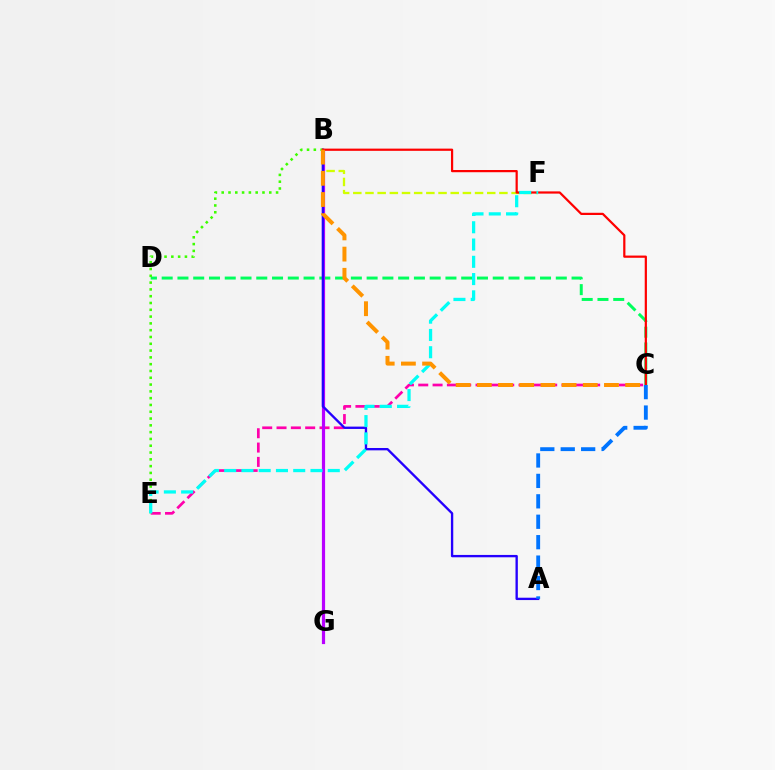{('B', 'F'): [{'color': '#d1ff00', 'line_style': 'dashed', 'thickness': 1.65}], ('C', 'D'): [{'color': '#00ff5c', 'line_style': 'dashed', 'thickness': 2.14}], ('C', 'E'): [{'color': '#ff00ac', 'line_style': 'dashed', 'thickness': 1.95}], ('B', 'G'): [{'color': '#b900ff', 'line_style': 'solid', 'thickness': 2.3}], ('A', 'B'): [{'color': '#2500ff', 'line_style': 'solid', 'thickness': 1.69}], ('B', 'E'): [{'color': '#3dff00', 'line_style': 'dotted', 'thickness': 1.85}], ('B', 'C'): [{'color': '#ff0000', 'line_style': 'solid', 'thickness': 1.6}, {'color': '#ff9400', 'line_style': 'dashed', 'thickness': 2.88}], ('E', 'F'): [{'color': '#00fff6', 'line_style': 'dashed', 'thickness': 2.35}], ('A', 'C'): [{'color': '#0074ff', 'line_style': 'dashed', 'thickness': 2.77}]}